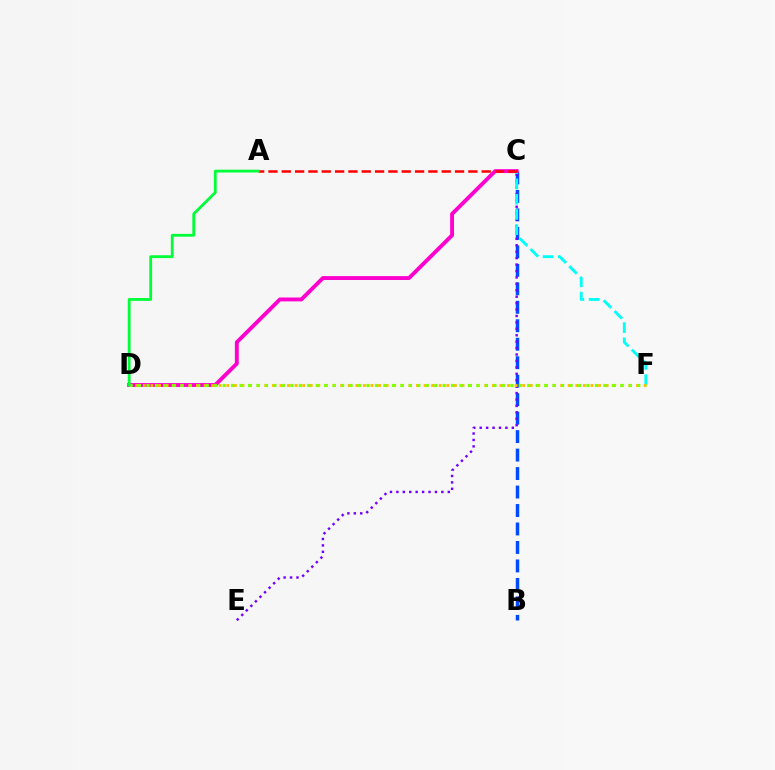{('B', 'C'): [{'color': '#004bff', 'line_style': 'dashed', 'thickness': 2.51}], ('C', 'E'): [{'color': '#7200ff', 'line_style': 'dotted', 'thickness': 1.75}], ('C', 'F'): [{'color': '#00fff6', 'line_style': 'dashed', 'thickness': 2.07}], ('C', 'D'): [{'color': '#ff00cf', 'line_style': 'solid', 'thickness': 2.81}], ('D', 'F'): [{'color': '#ffbd00', 'line_style': 'dotted', 'thickness': 2.06}, {'color': '#84ff00', 'line_style': 'dotted', 'thickness': 2.3}], ('A', 'C'): [{'color': '#ff0000', 'line_style': 'dashed', 'thickness': 1.81}], ('A', 'D'): [{'color': '#00ff39', 'line_style': 'solid', 'thickness': 2.04}]}